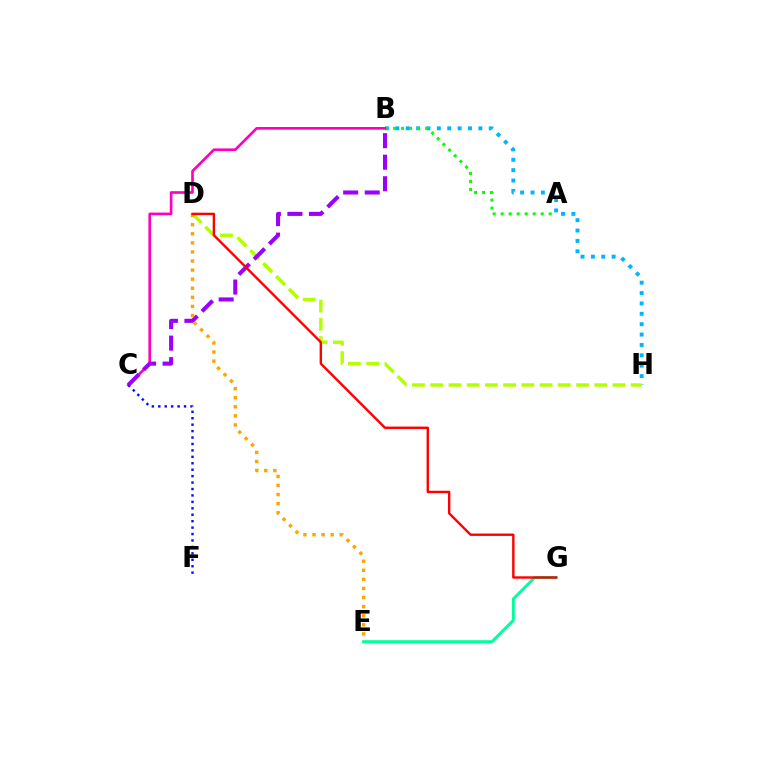{('B', 'H'): [{'color': '#00b5ff', 'line_style': 'dotted', 'thickness': 2.82}], ('A', 'B'): [{'color': '#08ff00', 'line_style': 'dotted', 'thickness': 2.18}], ('D', 'H'): [{'color': '#b3ff00', 'line_style': 'dashed', 'thickness': 2.48}], ('E', 'G'): [{'color': '#00ff9d', 'line_style': 'solid', 'thickness': 2.11}], ('B', 'C'): [{'color': '#ff00bd', 'line_style': 'solid', 'thickness': 1.9}, {'color': '#9b00ff', 'line_style': 'dashed', 'thickness': 2.93}], ('C', 'F'): [{'color': '#0010ff', 'line_style': 'dotted', 'thickness': 1.75}], ('D', 'E'): [{'color': '#ffa500', 'line_style': 'dotted', 'thickness': 2.47}], ('D', 'G'): [{'color': '#ff0000', 'line_style': 'solid', 'thickness': 1.72}]}